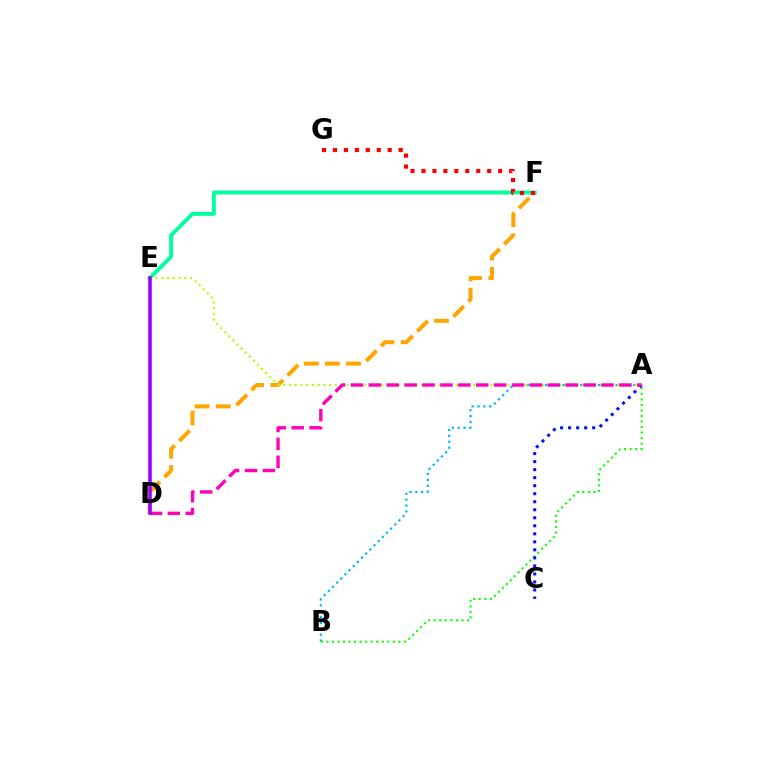{('E', 'F'): [{'color': '#00ff9d', 'line_style': 'solid', 'thickness': 2.8}], ('A', 'B'): [{'color': '#00b5ff', 'line_style': 'dotted', 'thickness': 1.6}, {'color': '#08ff00', 'line_style': 'dotted', 'thickness': 1.5}], ('D', 'F'): [{'color': '#ffa500', 'line_style': 'dashed', 'thickness': 2.87}], ('F', 'G'): [{'color': '#ff0000', 'line_style': 'dotted', 'thickness': 2.98}], ('A', 'C'): [{'color': '#0010ff', 'line_style': 'dotted', 'thickness': 2.18}], ('A', 'E'): [{'color': '#b3ff00', 'line_style': 'dotted', 'thickness': 1.57}], ('A', 'D'): [{'color': '#ff00bd', 'line_style': 'dashed', 'thickness': 2.43}], ('D', 'E'): [{'color': '#9b00ff', 'line_style': 'solid', 'thickness': 2.56}]}